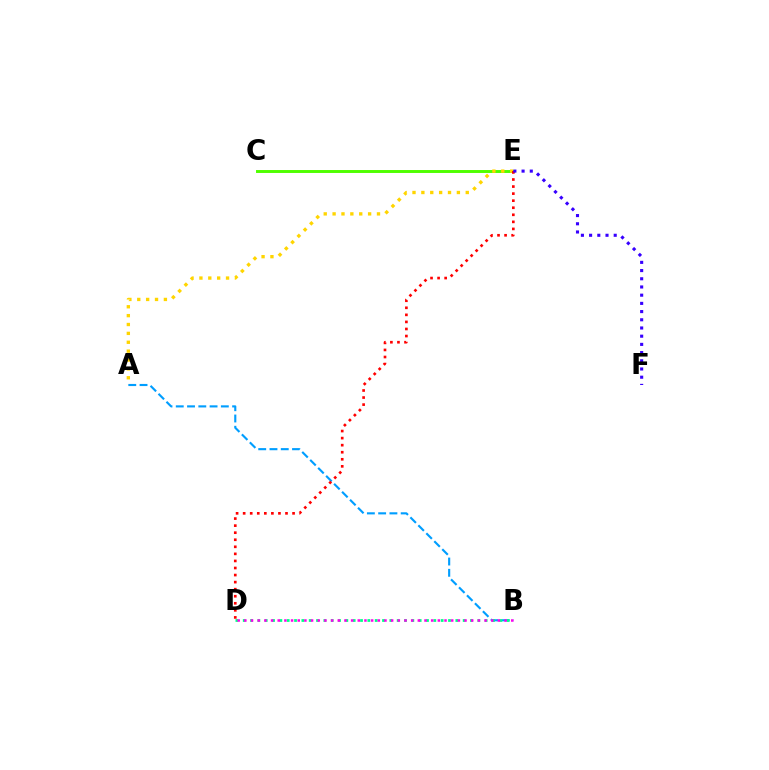{('A', 'B'): [{'color': '#009eff', 'line_style': 'dashed', 'thickness': 1.53}], ('B', 'D'): [{'color': '#00ff86', 'line_style': 'dotted', 'thickness': 1.99}, {'color': '#ff00ed', 'line_style': 'dotted', 'thickness': 1.81}], ('C', 'E'): [{'color': '#4fff00', 'line_style': 'solid', 'thickness': 2.12}], ('A', 'E'): [{'color': '#ffd500', 'line_style': 'dotted', 'thickness': 2.41}], ('D', 'E'): [{'color': '#ff0000', 'line_style': 'dotted', 'thickness': 1.92}], ('E', 'F'): [{'color': '#3700ff', 'line_style': 'dotted', 'thickness': 2.23}]}